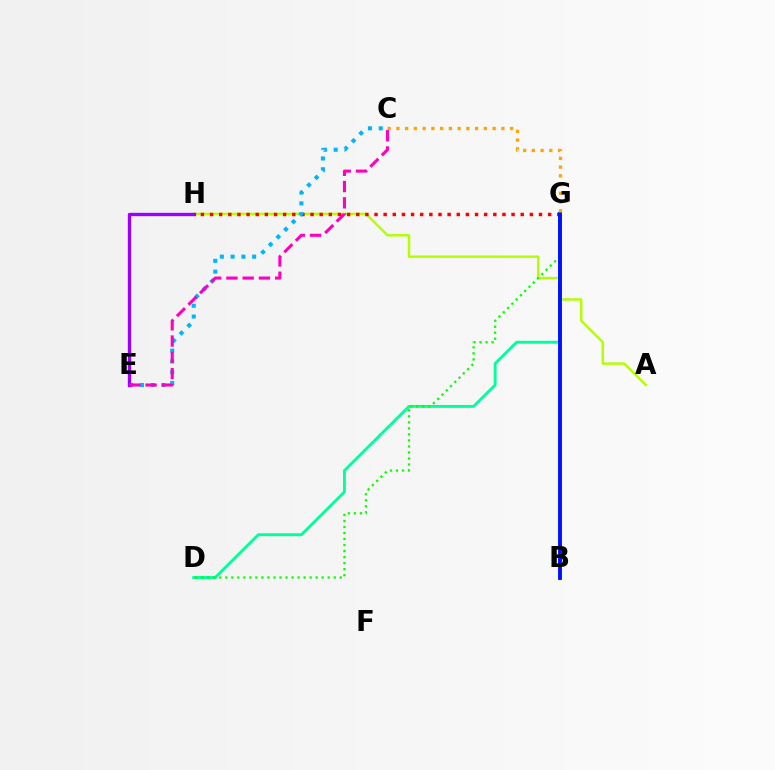{('A', 'H'): [{'color': '#b3ff00', 'line_style': 'solid', 'thickness': 1.75}], ('G', 'H'): [{'color': '#ff0000', 'line_style': 'dotted', 'thickness': 2.48}], ('D', 'G'): [{'color': '#00ff9d', 'line_style': 'solid', 'thickness': 2.08}, {'color': '#08ff00', 'line_style': 'dotted', 'thickness': 1.64}], ('B', 'G'): [{'color': '#0010ff', 'line_style': 'solid', 'thickness': 2.8}], ('C', 'E'): [{'color': '#00b5ff', 'line_style': 'dotted', 'thickness': 2.93}, {'color': '#ff00bd', 'line_style': 'dashed', 'thickness': 2.21}], ('C', 'G'): [{'color': '#ffa500', 'line_style': 'dotted', 'thickness': 2.38}], ('E', 'H'): [{'color': '#9b00ff', 'line_style': 'solid', 'thickness': 2.42}]}